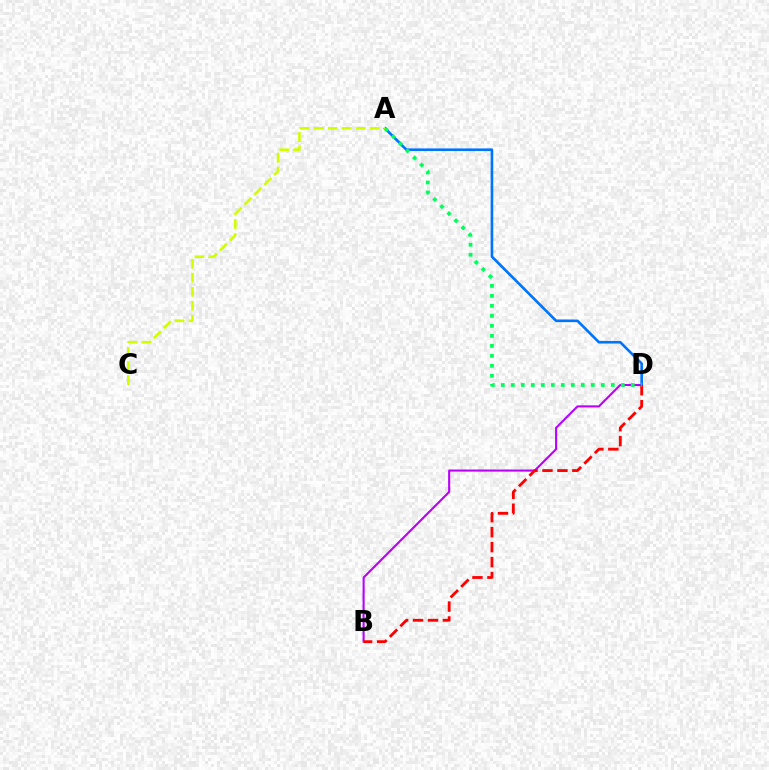{('B', 'D'): [{'color': '#b900ff', 'line_style': 'solid', 'thickness': 1.51}, {'color': '#ff0000', 'line_style': 'dashed', 'thickness': 2.03}], ('A', 'D'): [{'color': '#0074ff', 'line_style': 'solid', 'thickness': 1.89}, {'color': '#00ff5c', 'line_style': 'dotted', 'thickness': 2.72}], ('A', 'C'): [{'color': '#d1ff00', 'line_style': 'dashed', 'thickness': 1.9}]}